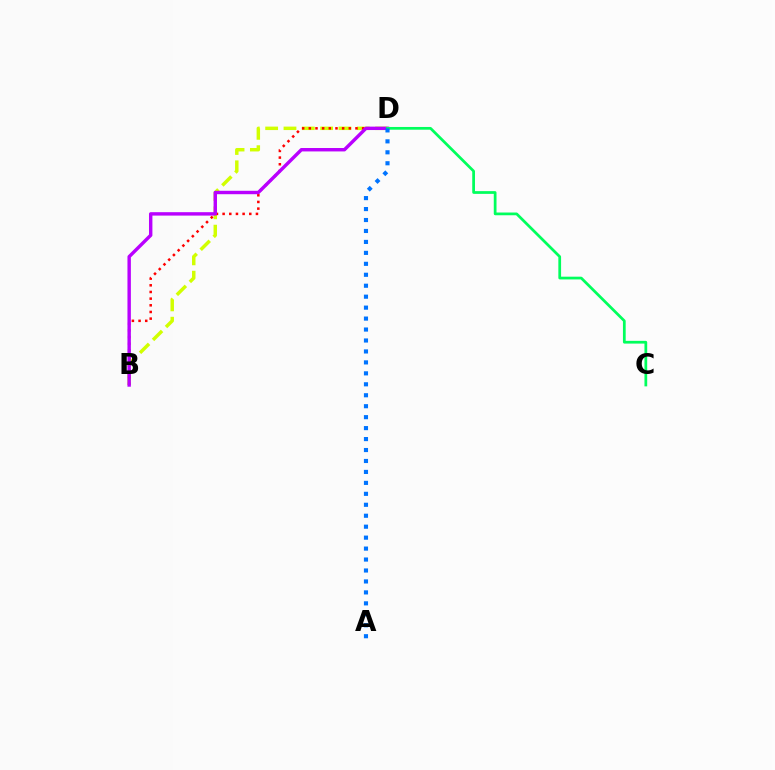{('B', 'D'): [{'color': '#d1ff00', 'line_style': 'dashed', 'thickness': 2.49}, {'color': '#ff0000', 'line_style': 'dotted', 'thickness': 1.81}, {'color': '#b900ff', 'line_style': 'solid', 'thickness': 2.46}], ('C', 'D'): [{'color': '#00ff5c', 'line_style': 'solid', 'thickness': 1.97}], ('A', 'D'): [{'color': '#0074ff', 'line_style': 'dotted', 'thickness': 2.98}]}